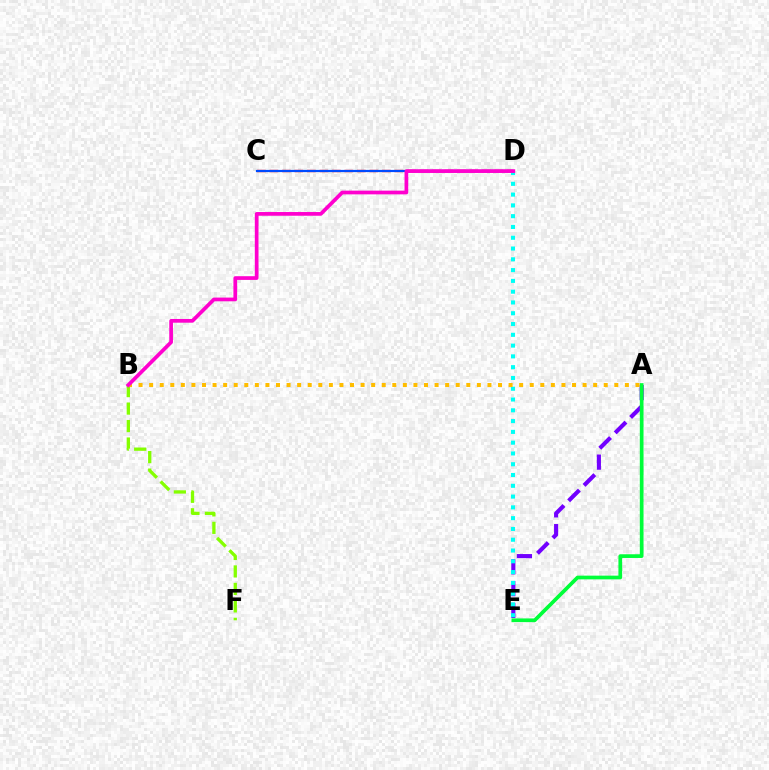{('A', 'E'): [{'color': '#7200ff', 'line_style': 'dashed', 'thickness': 2.96}, {'color': '#00ff39', 'line_style': 'solid', 'thickness': 2.67}], ('D', 'E'): [{'color': '#00fff6', 'line_style': 'dotted', 'thickness': 2.93}], ('C', 'D'): [{'color': '#ff0000', 'line_style': 'dashed', 'thickness': 1.7}, {'color': '#004bff', 'line_style': 'solid', 'thickness': 1.57}], ('B', 'F'): [{'color': '#84ff00', 'line_style': 'dashed', 'thickness': 2.37}], ('A', 'B'): [{'color': '#ffbd00', 'line_style': 'dotted', 'thickness': 2.87}], ('B', 'D'): [{'color': '#ff00cf', 'line_style': 'solid', 'thickness': 2.68}]}